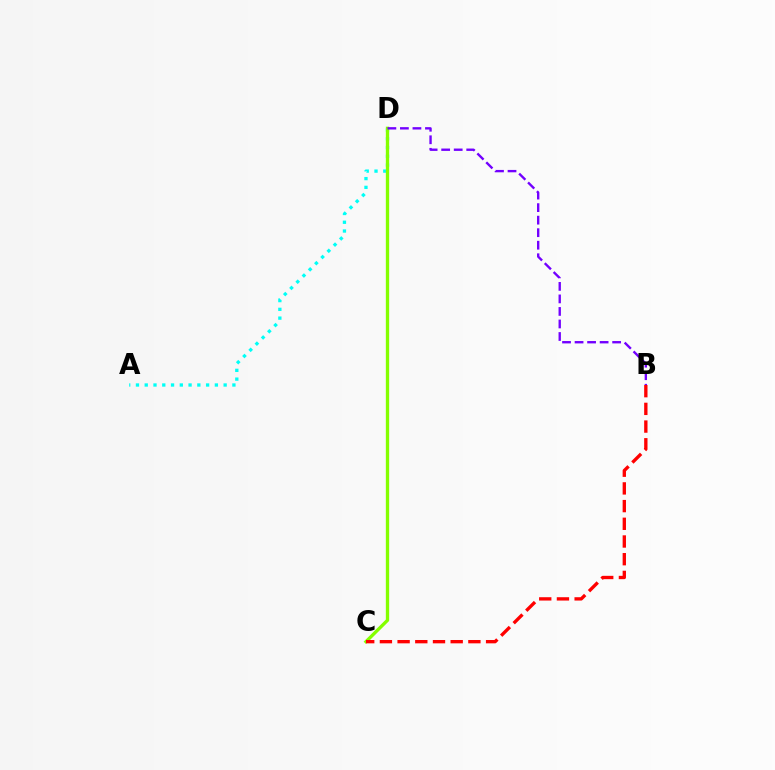{('A', 'D'): [{'color': '#00fff6', 'line_style': 'dotted', 'thickness': 2.38}], ('C', 'D'): [{'color': '#84ff00', 'line_style': 'solid', 'thickness': 2.39}], ('B', 'C'): [{'color': '#ff0000', 'line_style': 'dashed', 'thickness': 2.4}], ('B', 'D'): [{'color': '#7200ff', 'line_style': 'dashed', 'thickness': 1.7}]}